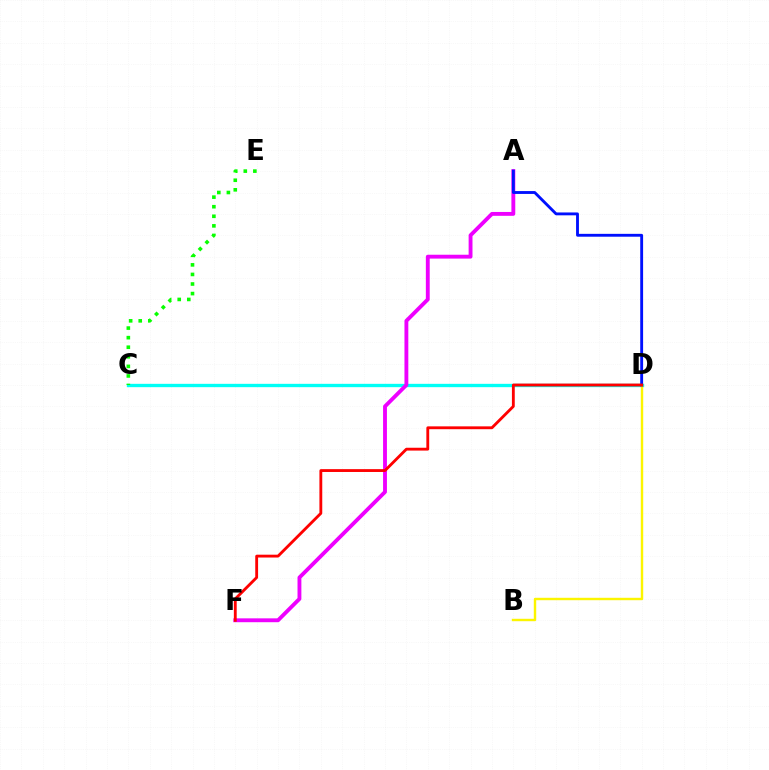{('C', 'D'): [{'color': '#00fff6', 'line_style': 'solid', 'thickness': 2.41}], ('C', 'E'): [{'color': '#08ff00', 'line_style': 'dotted', 'thickness': 2.6}], ('B', 'D'): [{'color': '#fcf500', 'line_style': 'solid', 'thickness': 1.74}], ('A', 'F'): [{'color': '#ee00ff', 'line_style': 'solid', 'thickness': 2.78}], ('A', 'D'): [{'color': '#0010ff', 'line_style': 'solid', 'thickness': 2.06}], ('D', 'F'): [{'color': '#ff0000', 'line_style': 'solid', 'thickness': 2.05}]}